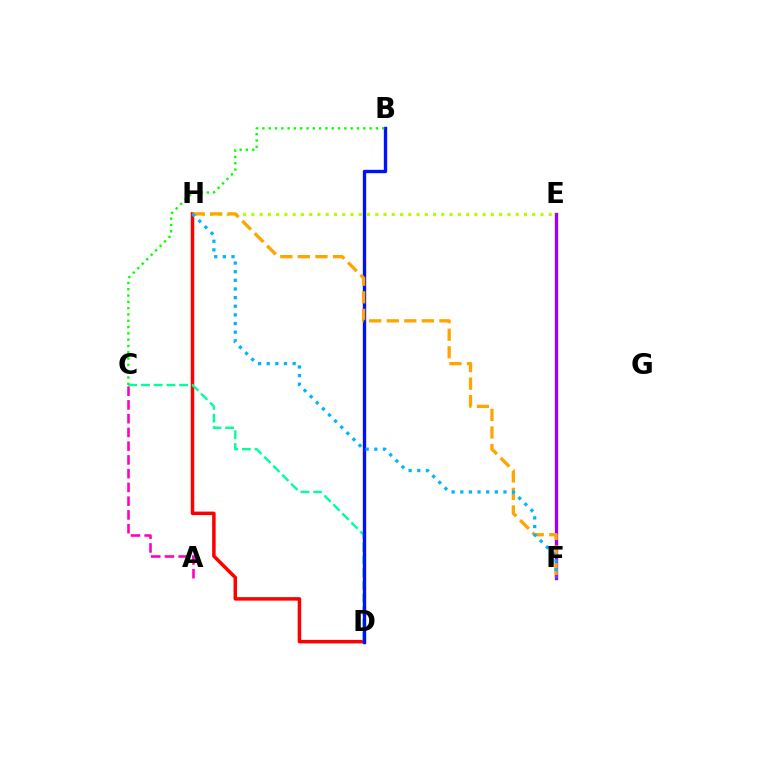{('D', 'H'): [{'color': '#ff0000', 'line_style': 'solid', 'thickness': 2.52}], ('C', 'D'): [{'color': '#00ff9d', 'line_style': 'dashed', 'thickness': 1.73}], ('B', 'D'): [{'color': '#0010ff', 'line_style': 'solid', 'thickness': 2.41}], ('B', 'C'): [{'color': '#08ff00', 'line_style': 'dotted', 'thickness': 1.71}], ('E', 'H'): [{'color': '#b3ff00', 'line_style': 'dotted', 'thickness': 2.24}], ('E', 'F'): [{'color': '#9b00ff', 'line_style': 'solid', 'thickness': 2.38}], ('A', 'C'): [{'color': '#ff00bd', 'line_style': 'dashed', 'thickness': 1.87}], ('F', 'H'): [{'color': '#ffa500', 'line_style': 'dashed', 'thickness': 2.39}, {'color': '#00b5ff', 'line_style': 'dotted', 'thickness': 2.35}]}